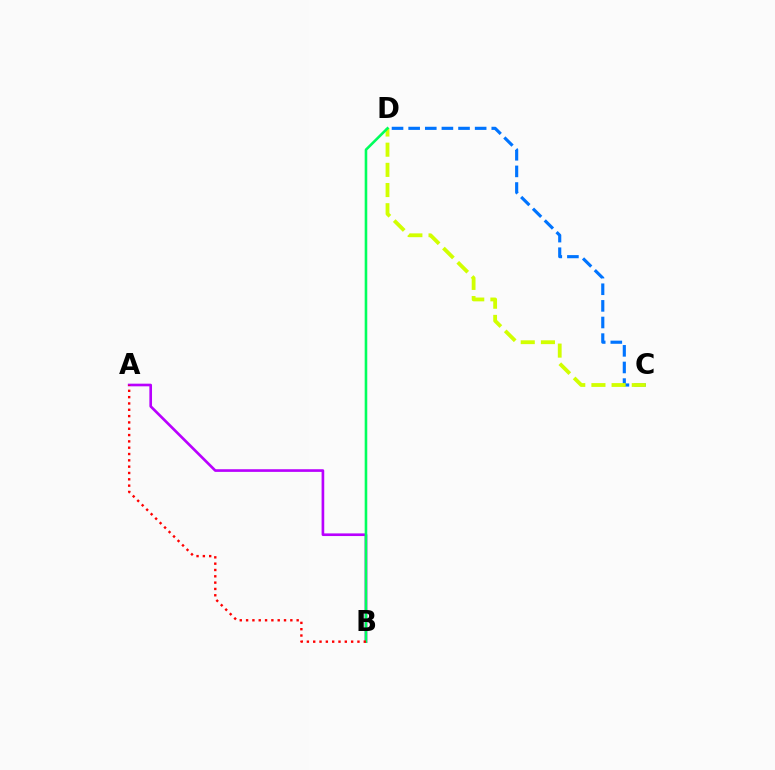{('A', 'B'): [{'color': '#b900ff', 'line_style': 'solid', 'thickness': 1.91}, {'color': '#ff0000', 'line_style': 'dotted', 'thickness': 1.72}], ('C', 'D'): [{'color': '#0074ff', 'line_style': 'dashed', 'thickness': 2.26}, {'color': '#d1ff00', 'line_style': 'dashed', 'thickness': 2.74}], ('B', 'D'): [{'color': '#00ff5c', 'line_style': 'solid', 'thickness': 1.87}]}